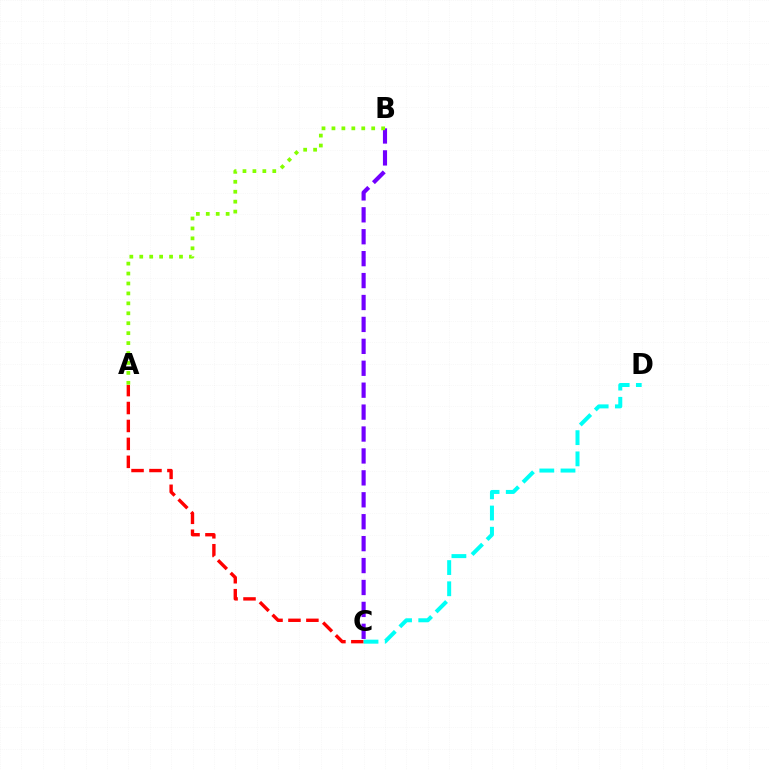{('B', 'C'): [{'color': '#7200ff', 'line_style': 'dashed', 'thickness': 2.98}], ('A', 'C'): [{'color': '#ff0000', 'line_style': 'dashed', 'thickness': 2.44}], ('C', 'D'): [{'color': '#00fff6', 'line_style': 'dashed', 'thickness': 2.88}], ('A', 'B'): [{'color': '#84ff00', 'line_style': 'dotted', 'thickness': 2.7}]}